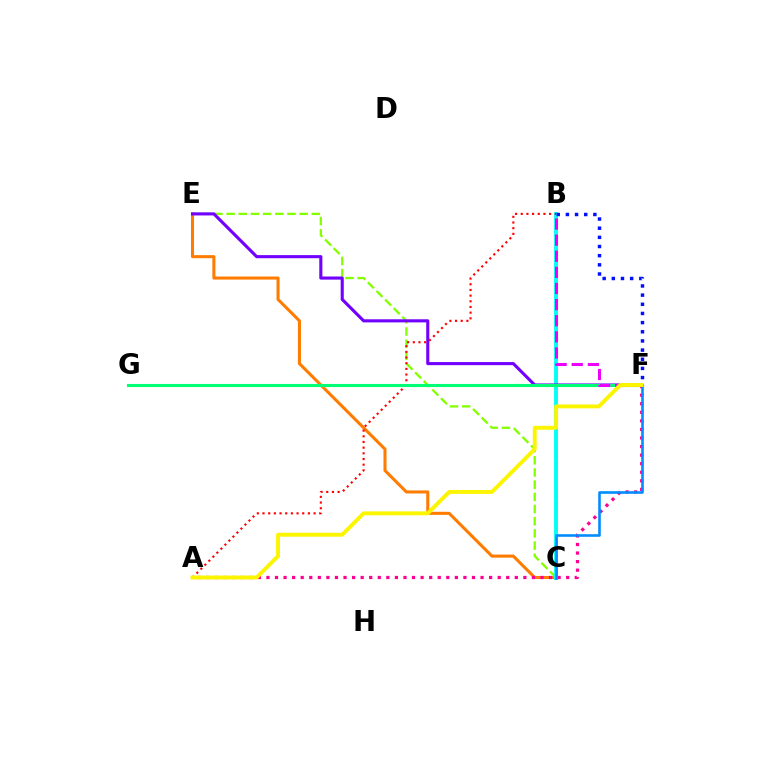{('B', 'C'): [{'color': '#08ff00', 'line_style': 'dotted', 'thickness': 1.82}, {'color': '#00fff6', 'line_style': 'solid', 'thickness': 2.78}], ('C', 'E'): [{'color': '#ff7c00', 'line_style': 'solid', 'thickness': 2.2}, {'color': '#84ff00', 'line_style': 'dashed', 'thickness': 1.65}], ('A', 'F'): [{'color': '#ff0094', 'line_style': 'dotted', 'thickness': 2.33}, {'color': '#fcf500', 'line_style': 'solid', 'thickness': 2.82}], ('E', 'F'): [{'color': '#7200ff', 'line_style': 'solid', 'thickness': 2.24}], ('A', 'B'): [{'color': '#ff0000', 'line_style': 'dotted', 'thickness': 1.54}], ('F', 'G'): [{'color': '#00ff74', 'line_style': 'solid', 'thickness': 2.23}], ('C', 'F'): [{'color': '#008cff', 'line_style': 'solid', 'thickness': 1.87}], ('B', 'F'): [{'color': '#0010ff', 'line_style': 'dotted', 'thickness': 2.49}, {'color': '#ee00ff', 'line_style': 'dashed', 'thickness': 2.19}]}